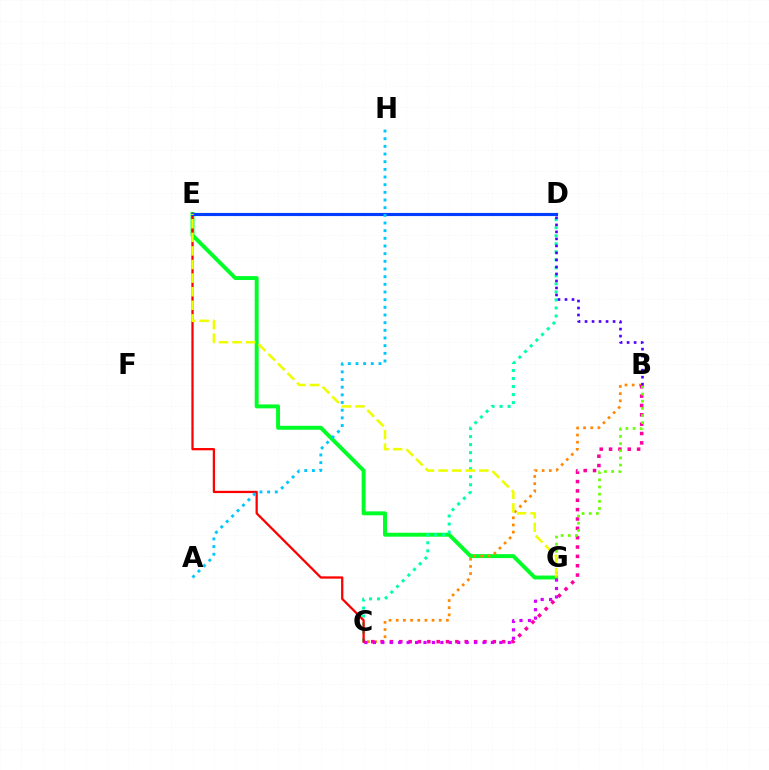{('E', 'G'): [{'color': '#00ff27', 'line_style': 'solid', 'thickness': 2.83}, {'color': '#eeff00', 'line_style': 'dashed', 'thickness': 1.85}], ('C', 'D'): [{'color': '#00ffaf', 'line_style': 'dotted', 'thickness': 2.18}], ('B', 'C'): [{'color': '#ff8800', 'line_style': 'dotted', 'thickness': 1.95}, {'color': '#ff00a0', 'line_style': 'dotted', 'thickness': 2.54}], ('C', 'E'): [{'color': '#ff0000', 'line_style': 'solid', 'thickness': 1.64}], ('D', 'E'): [{'color': '#003fff', 'line_style': 'solid', 'thickness': 2.26}], ('A', 'H'): [{'color': '#00c7ff', 'line_style': 'dotted', 'thickness': 2.08}], ('B', 'G'): [{'color': '#66ff00', 'line_style': 'dotted', 'thickness': 1.94}], ('C', 'G'): [{'color': '#d600ff', 'line_style': 'dotted', 'thickness': 2.29}], ('B', 'D'): [{'color': '#4f00ff', 'line_style': 'dotted', 'thickness': 1.9}]}